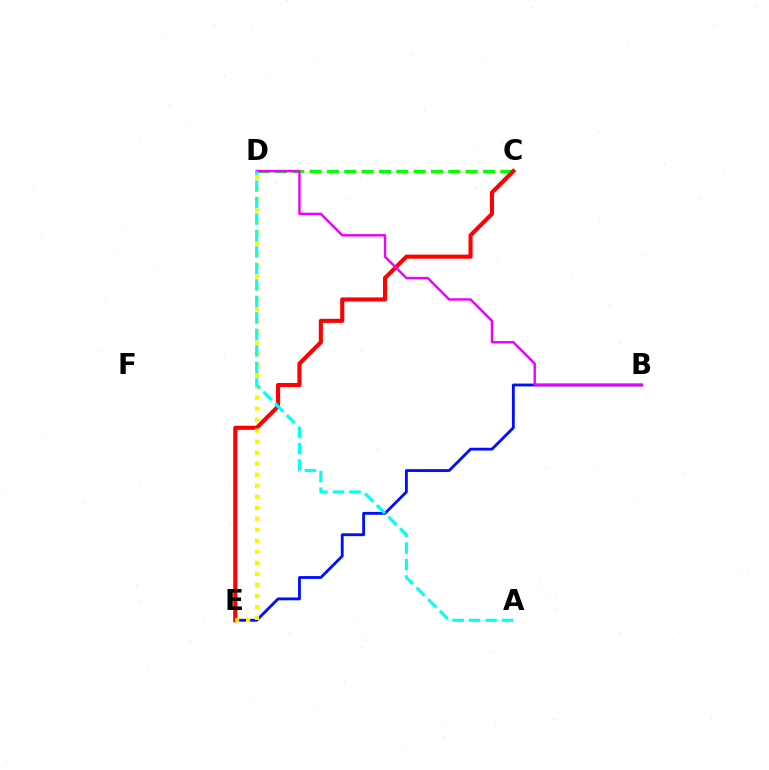{('C', 'D'): [{'color': '#08ff00', 'line_style': 'dashed', 'thickness': 2.36}], ('B', 'E'): [{'color': '#0010ff', 'line_style': 'solid', 'thickness': 2.05}], ('C', 'E'): [{'color': '#ff0000', 'line_style': 'solid', 'thickness': 2.95}], ('B', 'D'): [{'color': '#ee00ff', 'line_style': 'solid', 'thickness': 1.74}], ('D', 'E'): [{'color': '#fcf500', 'line_style': 'dotted', 'thickness': 2.99}], ('A', 'D'): [{'color': '#00fff6', 'line_style': 'dashed', 'thickness': 2.24}]}